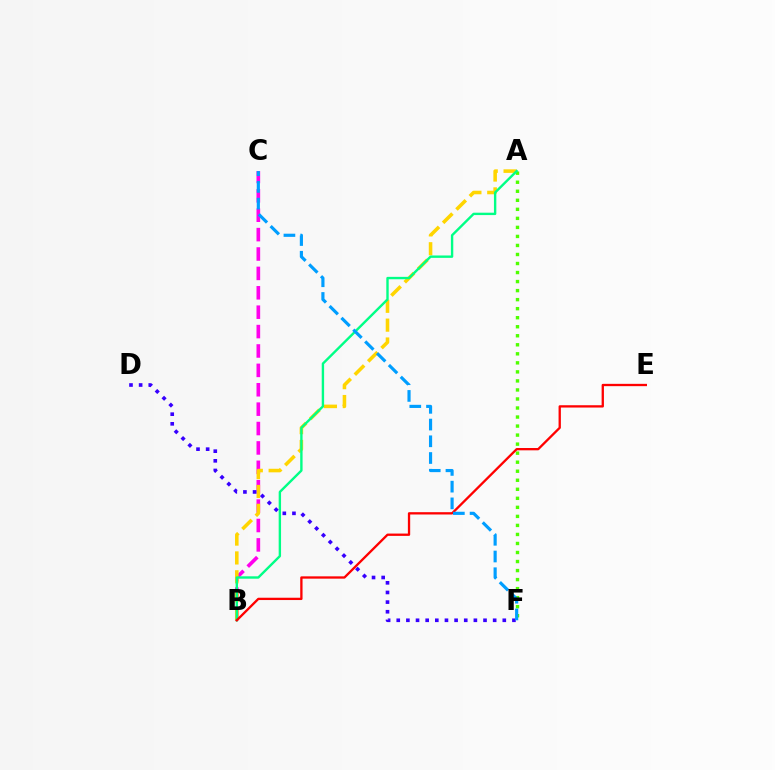{('B', 'C'): [{'color': '#ff00ed', 'line_style': 'dashed', 'thickness': 2.63}], ('A', 'F'): [{'color': '#4fff00', 'line_style': 'dotted', 'thickness': 2.45}], ('A', 'B'): [{'color': '#ffd500', 'line_style': 'dashed', 'thickness': 2.56}, {'color': '#00ff86', 'line_style': 'solid', 'thickness': 1.72}], ('D', 'F'): [{'color': '#3700ff', 'line_style': 'dotted', 'thickness': 2.62}], ('B', 'E'): [{'color': '#ff0000', 'line_style': 'solid', 'thickness': 1.66}], ('C', 'F'): [{'color': '#009eff', 'line_style': 'dashed', 'thickness': 2.27}]}